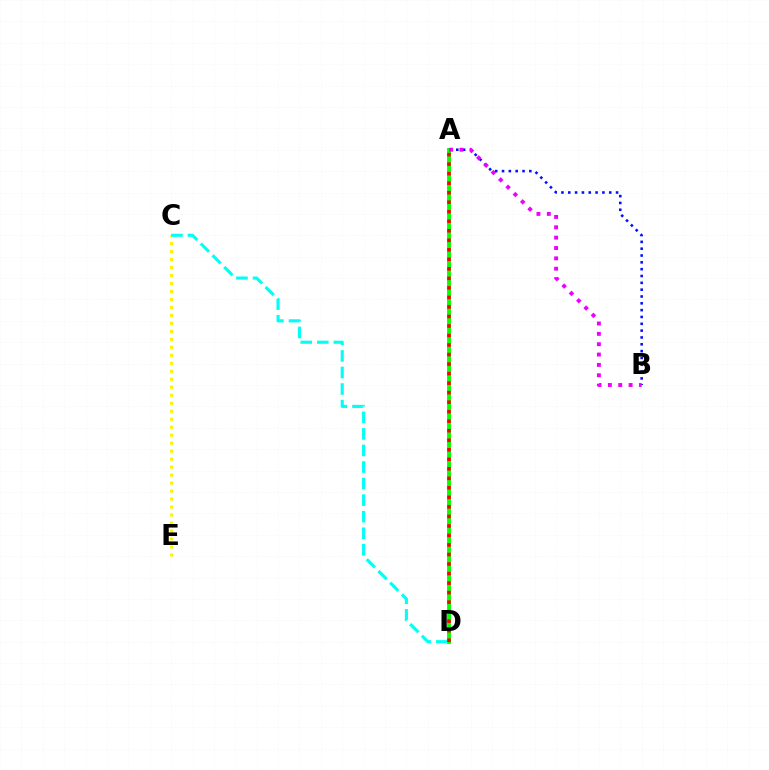{('C', 'E'): [{'color': '#fcf500', 'line_style': 'dotted', 'thickness': 2.17}], ('A', 'B'): [{'color': '#0010ff', 'line_style': 'dotted', 'thickness': 1.85}, {'color': '#ee00ff', 'line_style': 'dotted', 'thickness': 2.81}], ('A', 'D'): [{'color': '#08ff00', 'line_style': 'solid', 'thickness': 2.82}, {'color': '#ff0000', 'line_style': 'dotted', 'thickness': 2.59}], ('C', 'D'): [{'color': '#00fff6', 'line_style': 'dashed', 'thickness': 2.25}]}